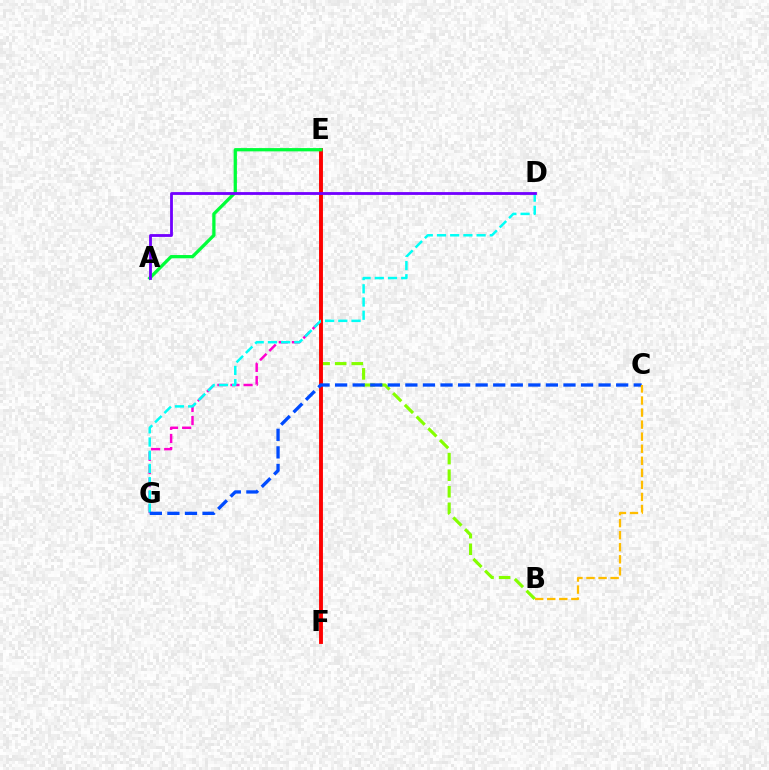{('B', 'E'): [{'color': '#84ff00', 'line_style': 'dashed', 'thickness': 2.25}], ('E', 'G'): [{'color': '#ff00cf', 'line_style': 'dashed', 'thickness': 1.78}], ('E', 'F'): [{'color': '#ff0000', 'line_style': 'solid', 'thickness': 2.79}], ('A', 'E'): [{'color': '#00ff39', 'line_style': 'solid', 'thickness': 2.36}], ('D', 'G'): [{'color': '#00fff6', 'line_style': 'dashed', 'thickness': 1.79}], ('C', 'G'): [{'color': '#004bff', 'line_style': 'dashed', 'thickness': 2.39}], ('A', 'D'): [{'color': '#7200ff', 'line_style': 'solid', 'thickness': 2.03}], ('B', 'C'): [{'color': '#ffbd00', 'line_style': 'dashed', 'thickness': 1.64}]}